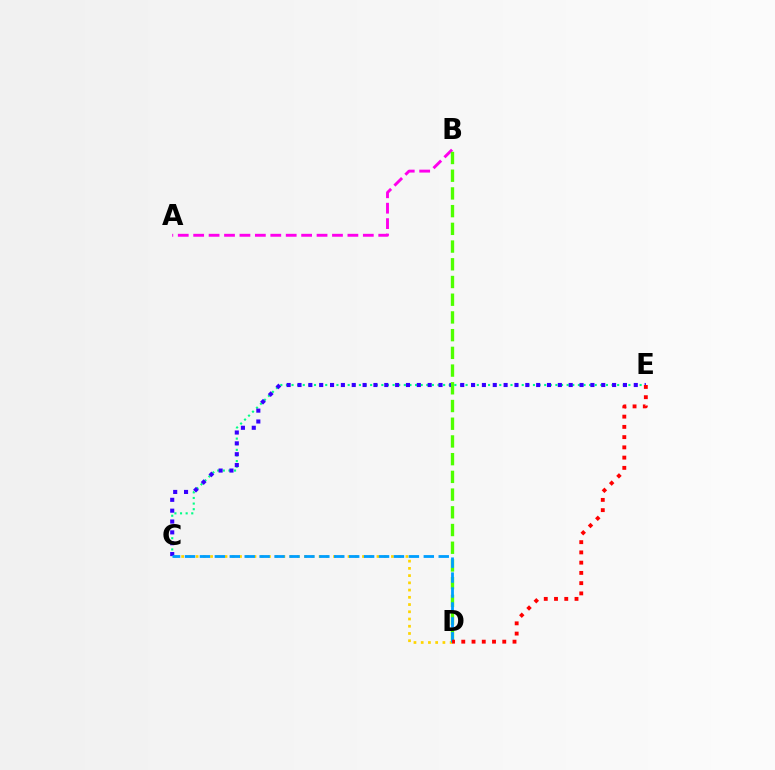{('C', 'E'): [{'color': '#00ff86', 'line_style': 'dotted', 'thickness': 1.53}, {'color': '#3700ff', 'line_style': 'dotted', 'thickness': 2.95}], ('C', 'D'): [{'color': '#ffd500', 'line_style': 'dotted', 'thickness': 1.97}, {'color': '#009eff', 'line_style': 'dashed', 'thickness': 2.03}], ('A', 'B'): [{'color': '#ff00ed', 'line_style': 'dashed', 'thickness': 2.1}], ('B', 'D'): [{'color': '#4fff00', 'line_style': 'dashed', 'thickness': 2.41}], ('D', 'E'): [{'color': '#ff0000', 'line_style': 'dotted', 'thickness': 2.78}]}